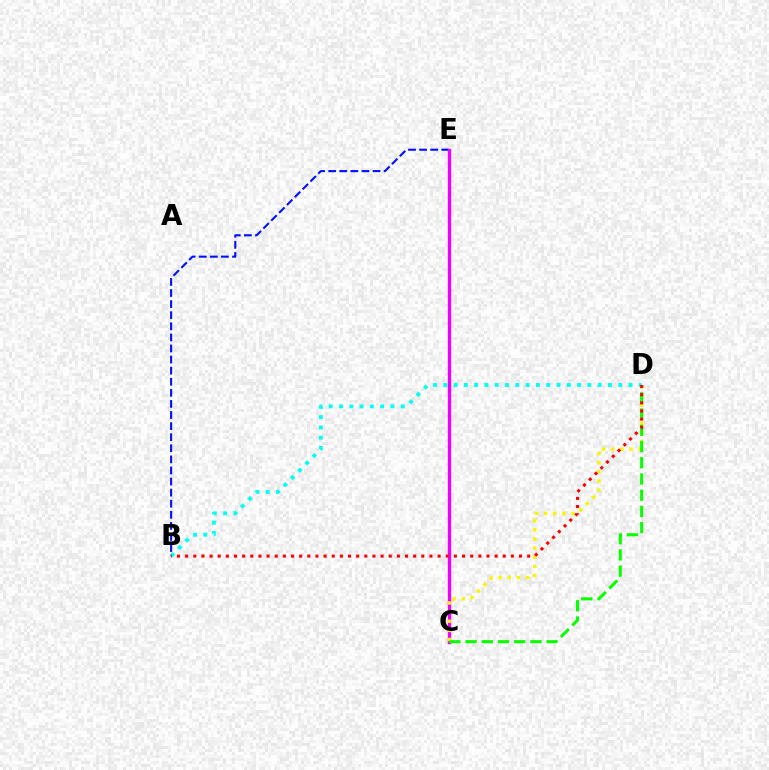{('B', 'E'): [{'color': '#0010ff', 'line_style': 'dashed', 'thickness': 1.51}], ('C', 'E'): [{'color': '#ee00ff', 'line_style': 'solid', 'thickness': 2.42}], ('C', 'D'): [{'color': '#fcf500', 'line_style': 'dotted', 'thickness': 2.48}, {'color': '#08ff00', 'line_style': 'dashed', 'thickness': 2.2}], ('B', 'D'): [{'color': '#00fff6', 'line_style': 'dotted', 'thickness': 2.8}, {'color': '#ff0000', 'line_style': 'dotted', 'thickness': 2.21}]}